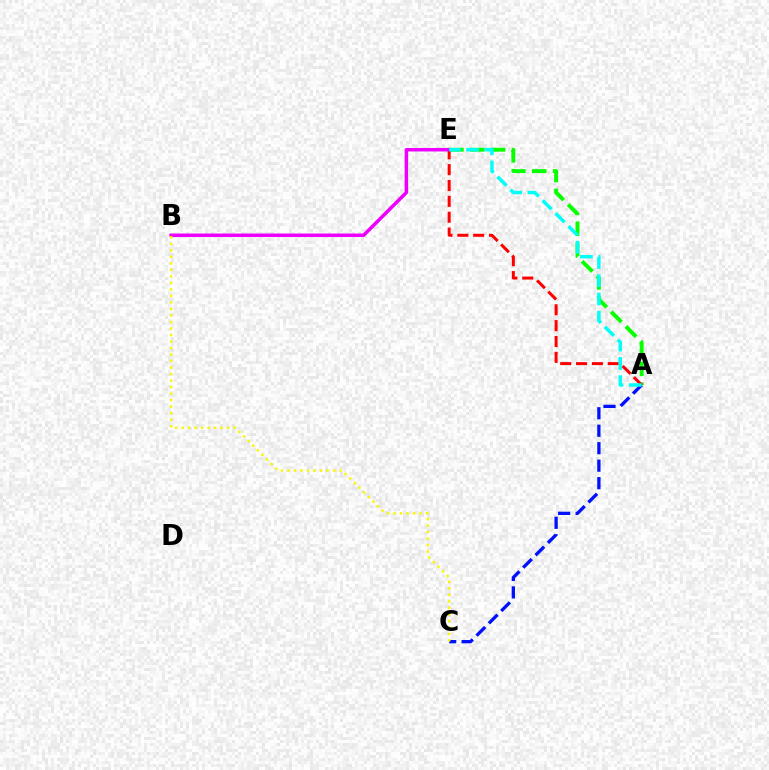{('A', 'E'): [{'color': '#08ff00', 'line_style': 'dashed', 'thickness': 2.83}, {'color': '#ff0000', 'line_style': 'dashed', 'thickness': 2.15}, {'color': '#00fff6', 'line_style': 'dashed', 'thickness': 2.49}], ('A', 'C'): [{'color': '#0010ff', 'line_style': 'dashed', 'thickness': 2.37}], ('B', 'E'): [{'color': '#ee00ff', 'line_style': 'solid', 'thickness': 2.52}], ('B', 'C'): [{'color': '#fcf500', 'line_style': 'dotted', 'thickness': 1.77}]}